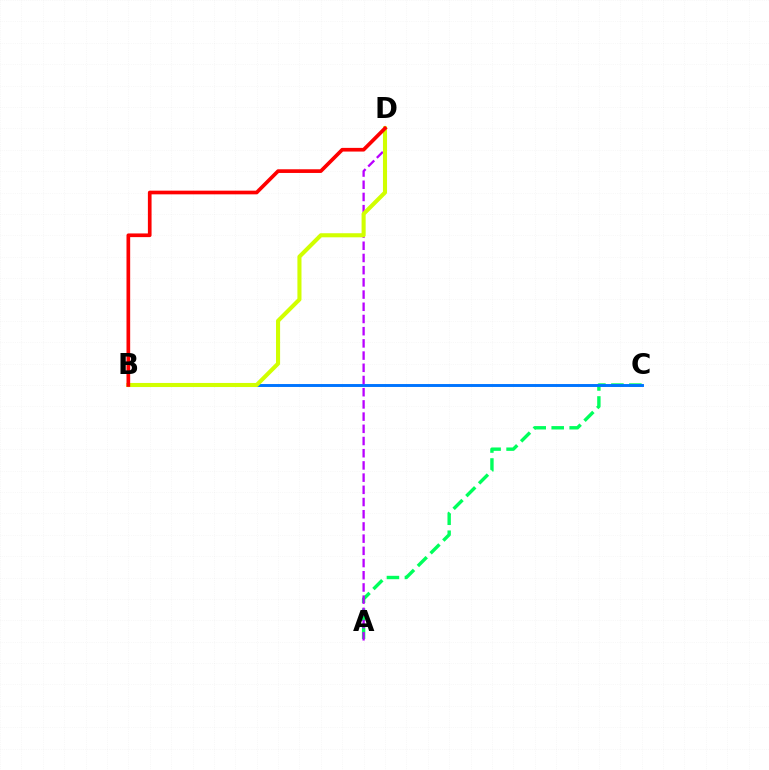{('A', 'C'): [{'color': '#00ff5c', 'line_style': 'dashed', 'thickness': 2.44}], ('B', 'C'): [{'color': '#0074ff', 'line_style': 'solid', 'thickness': 2.1}], ('A', 'D'): [{'color': '#b900ff', 'line_style': 'dashed', 'thickness': 1.66}], ('B', 'D'): [{'color': '#d1ff00', 'line_style': 'solid', 'thickness': 2.94}, {'color': '#ff0000', 'line_style': 'solid', 'thickness': 2.65}]}